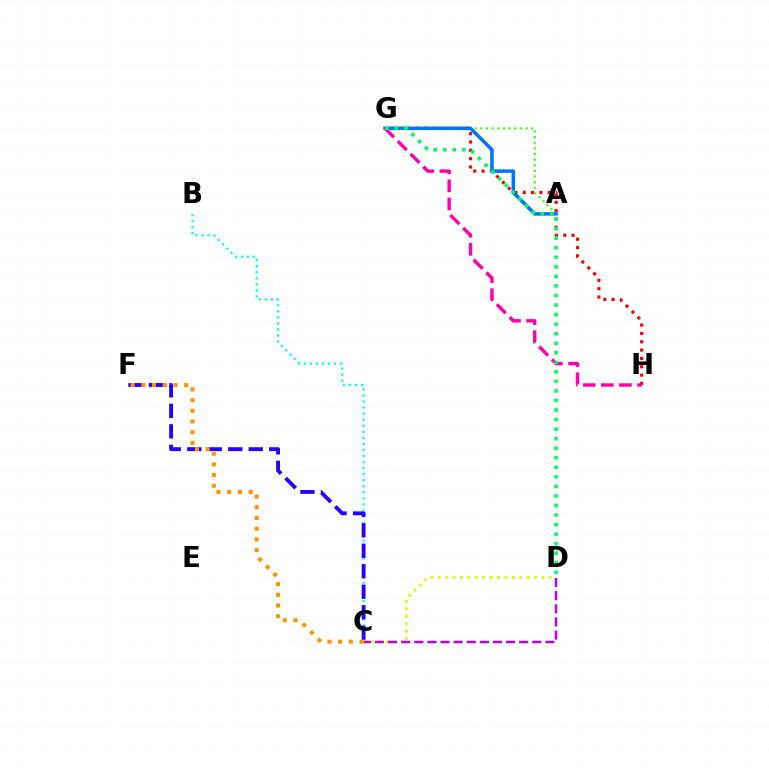{('C', 'D'): [{'color': '#d1ff00', 'line_style': 'dotted', 'thickness': 2.01}, {'color': '#b900ff', 'line_style': 'dashed', 'thickness': 1.78}], ('B', 'C'): [{'color': '#00fff6', 'line_style': 'dotted', 'thickness': 1.64}], ('G', 'H'): [{'color': '#ff0000', 'line_style': 'dotted', 'thickness': 2.26}, {'color': '#ff00ac', 'line_style': 'dashed', 'thickness': 2.45}], ('A', 'G'): [{'color': '#3dff00', 'line_style': 'dotted', 'thickness': 1.53}, {'color': '#0074ff', 'line_style': 'solid', 'thickness': 2.54}], ('C', 'F'): [{'color': '#2500ff', 'line_style': 'dashed', 'thickness': 2.78}, {'color': '#ff9400', 'line_style': 'dotted', 'thickness': 2.91}], ('D', 'G'): [{'color': '#00ff5c', 'line_style': 'dotted', 'thickness': 2.59}]}